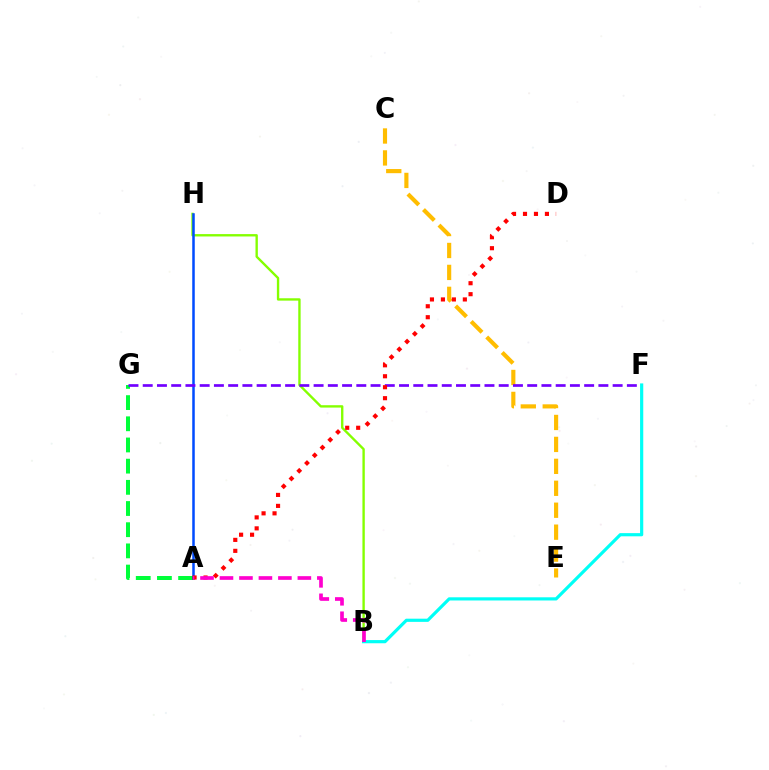{('B', 'H'): [{'color': '#84ff00', 'line_style': 'solid', 'thickness': 1.71}], ('A', 'G'): [{'color': '#00ff39', 'line_style': 'dashed', 'thickness': 2.88}], ('C', 'E'): [{'color': '#ffbd00', 'line_style': 'dashed', 'thickness': 2.98}], ('A', 'H'): [{'color': '#004bff', 'line_style': 'solid', 'thickness': 1.81}], ('F', 'G'): [{'color': '#7200ff', 'line_style': 'dashed', 'thickness': 1.93}], ('B', 'F'): [{'color': '#00fff6', 'line_style': 'solid', 'thickness': 2.29}], ('A', 'D'): [{'color': '#ff0000', 'line_style': 'dotted', 'thickness': 2.98}], ('A', 'B'): [{'color': '#ff00cf', 'line_style': 'dashed', 'thickness': 2.65}]}